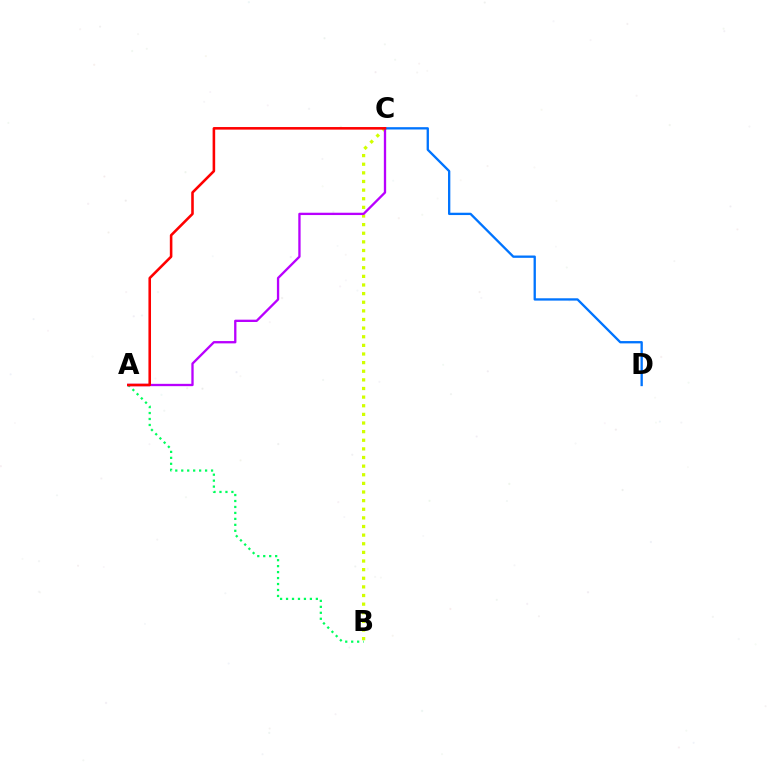{('A', 'B'): [{'color': '#00ff5c', 'line_style': 'dotted', 'thickness': 1.62}], ('B', 'C'): [{'color': '#d1ff00', 'line_style': 'dotted', 'thickness': 2.34}], ('A', 'C'): [{'color': '#b900ff', 'line_style': 'solid', 'thickness': 1.67}, {'color': '#ff0000', 'line_style': 'solid', 'thickness': 1.86}], ('C', 'D'): [{'color': '#0074ff', 'line_style': 'solid', 'thickness': 1.67}]}